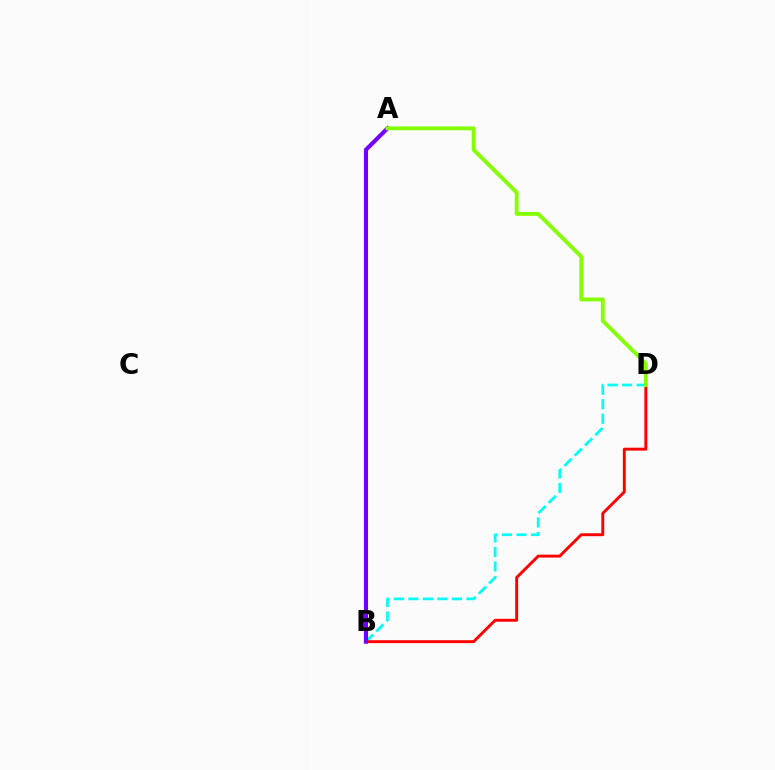{('B', 'D'): [{'color': '#00fff6', 'line_style': 'dashed', 'thickness': 1.97}, {'color': '#ff0000', 'line_style': 'solid', 'thickness': 2.1}], ('A', 'B'): [{'color': '#7200ff', 'line_style': 'solid', 'thickness': 2.96}], ('A', 'D'): [{'color': '#84ff00', 'line_style': 'solid', 'thickness': 2.78}]}